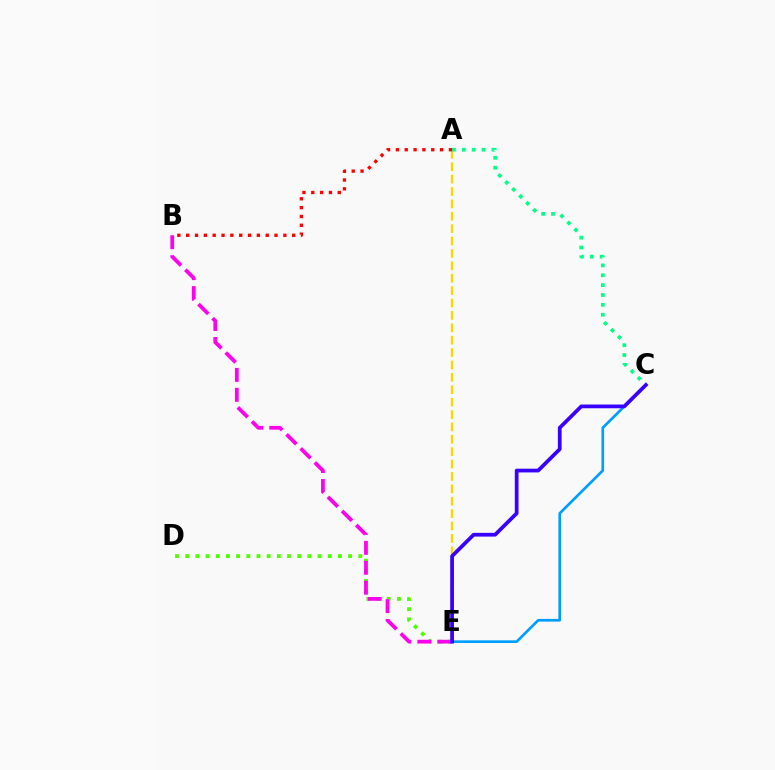{('A', 'E'): [{'color': '#ffd500', 'line_style': 'dashed', 'thickness': 1.68}], ('D', 'E'): [{'color': '#4fff00', 'line_style': 'dotted', 'thickness': 2.77}], ('A', 'C'): [{'color': '#00ff86', 'line_style': 'dotted', 'thickness': 2.68}], ('A', 'B'): [{'color': '#ff0000', 'line_style': 'dotted', 'thickness': 2.4}], ('B', 'E'): [{'color': '#ff00ed', 'line_style': 'dashed', 'thickness': 2.71}], ('C', 'E'): [{'color': '#009eff', 'line_style': 'solid', 'thickness': 1.93}, {'color': '#3700ff', 'line_style': 'solid', 'thickness': 2.69}]}